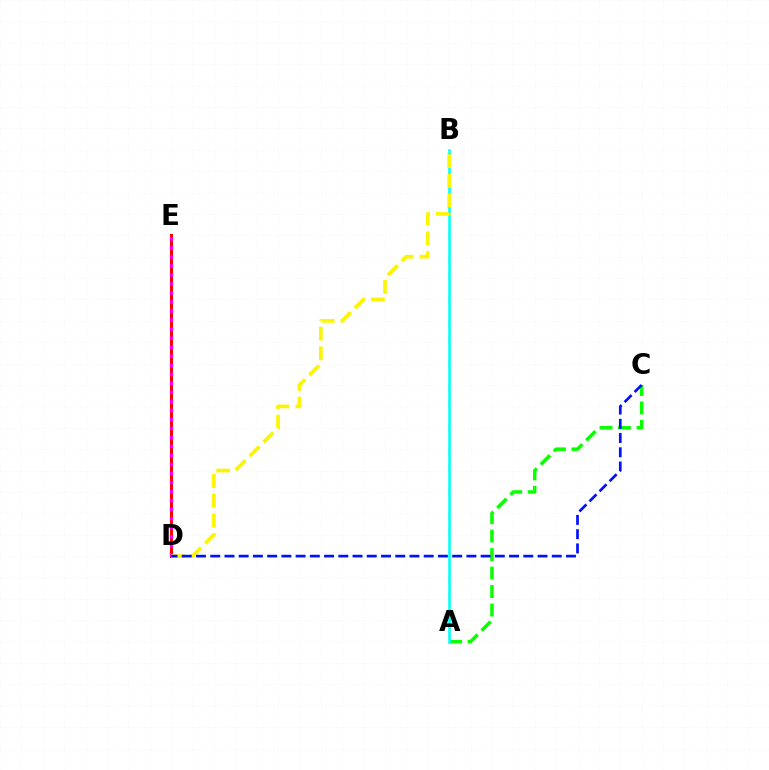{('A', 'C'): [{'color': '#08ff00', 'line_style': 'dashed', 'thickness': 2.51}], ('D', 'E'): [{'color': '#ff0000', 'line_style': 'solid', 'thickness': 2.16}, {'color': '#ee00ff', 'line_style': 'dotted', 'thickness': 2.45}], ('A', 'B'): [{'color': '#00fff6', 'line_style': 'solid', 'thickness': 1.87}], ('B', 'D'): [{'color': '#fcf500', 'line_style': 'dashed', 'thickness': 2.68}], ('C', 'D'): [{'color': '#0010ff', 'line_style': 'dashed', 'thickness': 1.93}]}